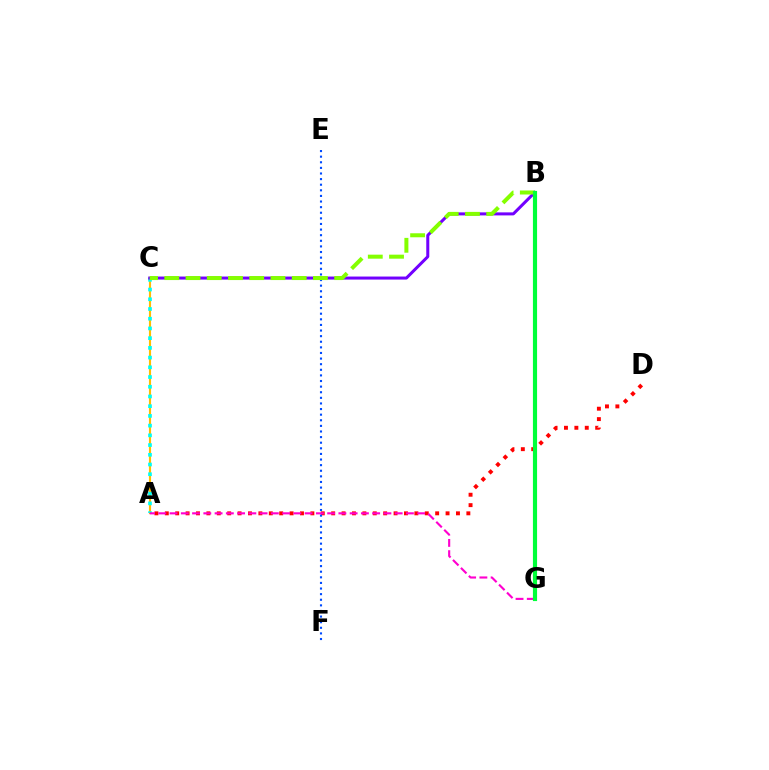{('A', 'D'): [{'color': '#ff0000', 'line_style': 'dotted', 'thickness': 2.83}], ('A', 'C'): [{'color': '#ffbd00', 'line_style': 'solid', 'thickness': 1.53}, {'color': '#00fff6', 'line_style': 'dotted', 'thickness': 2.64}], ('E', 'F'): [{'color': '#004bff', 'line_style': 'dotted', 'thickness': 1.52}], ('B', 'C'): [{'color': '#7200ff', 'line_style': 'solid', 'thickness': 2.18}, {'color': '#84ff00', 'line_style': 'dashed', 'thickness': 2.88}], ('A', 'G'): [{'color': '#ff00cf', 'line_style': 'dashed', 'thickness': 1.53}], ('B', 'G'): [{'color': '#00ff39', 'line_style': 'solid', 'thickness': 2.99}]}